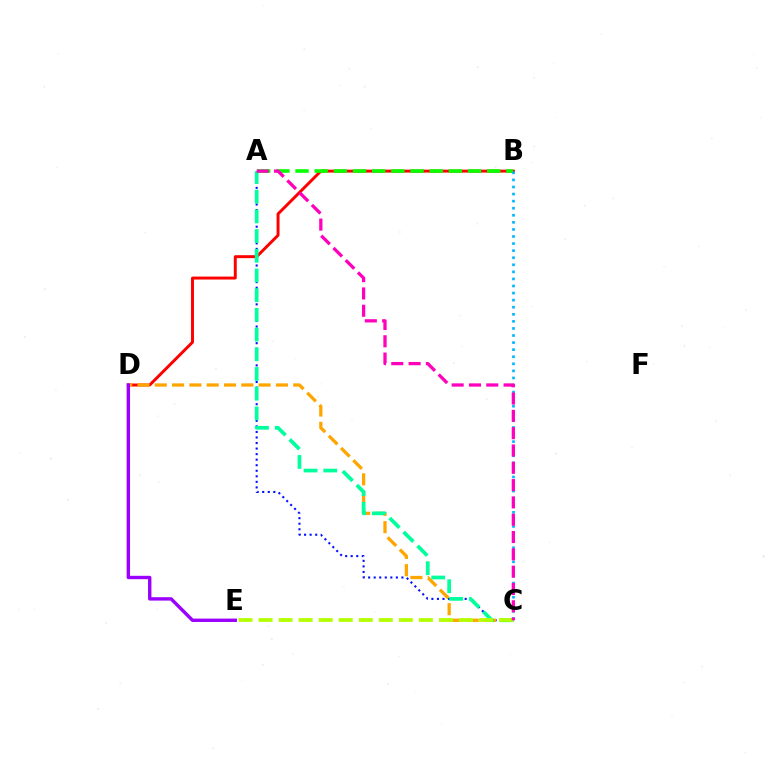{('A', 'C'): [{'color': '#0010ff', 'line_style': 'dotted', 'thickness': 1.51}, {'color': '#00ff9d', 'line_style': 'dashed', 'thickness': 2.68}, {'color': '#ff00bd', 'line_style': 'dashed', 'thickness': 2.35}], ('B', 'D'): [{'color': '#ff0000', 'line_style': 'solid', 'thickness': 2.12}], ('C', 'D'): [{'color': '#ffa500', 'line_style': 'dashed', 'thickness': 2.35}], ('A', 'B'): [{'color': '#08ff00', 'line_style': 'dashed', 'thickness': 2.6}], ('B', 'C'): [{'color': '#00b5ff', 'line_style': 'dotted', 'thickness': 1.92}], ('D', 'E'): [{'color': '#9b00ff', 'line_style': 'solid', 'thickness': 2.44}], ('C', 'E'): [{'color': '#b3ff00', 'line_style': 'dashed', 'thickness': 2.72}]}